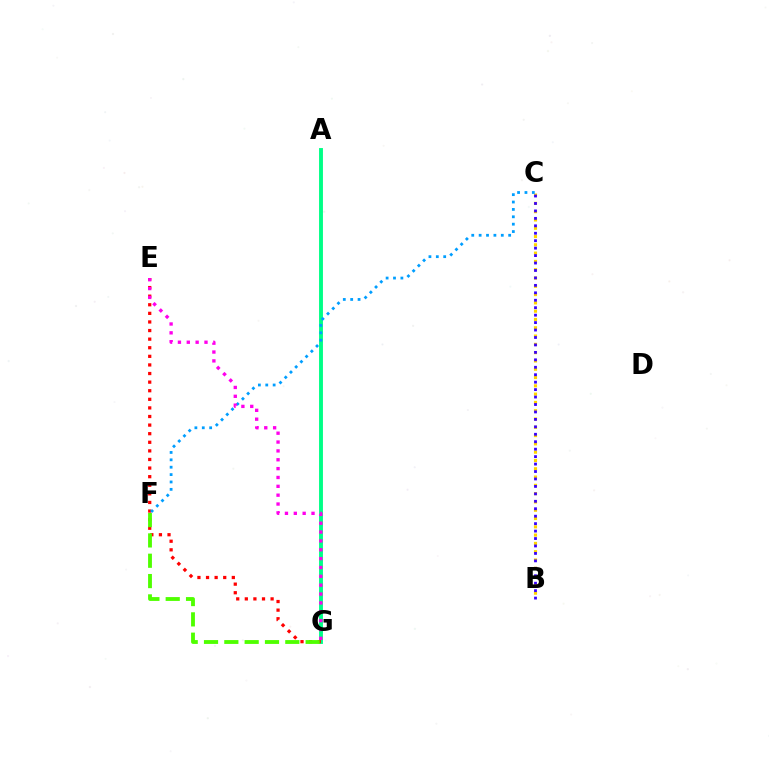{('A', 'G'): [{'color': '#00ff86', 'line_style': 'solid', 'thickness': 2.8}], ('E', 'G'): [{'color': '#ff0000', 'line_style': 'dotted', 'thickness': 2.34}, {'color': '#ff00ed', 'line_style': 'dotted', 'thickness': 2.41}], ('B', 'C'): [{'color': '#ffd500', 'line_style': 'dotted', 'thickness': 2.25}, {'color': '#3700ff', 'line_style': 'dotted', 'thickness': 2.02}], ('F', 'G'): [{'color': '#4fff00', 'line_style': 'dashed', 'thickness': 2.76}], ('C', 'F'): [{'color': '#009eff', 'line_style': 'dotted', 'thickness': 2.01}]}